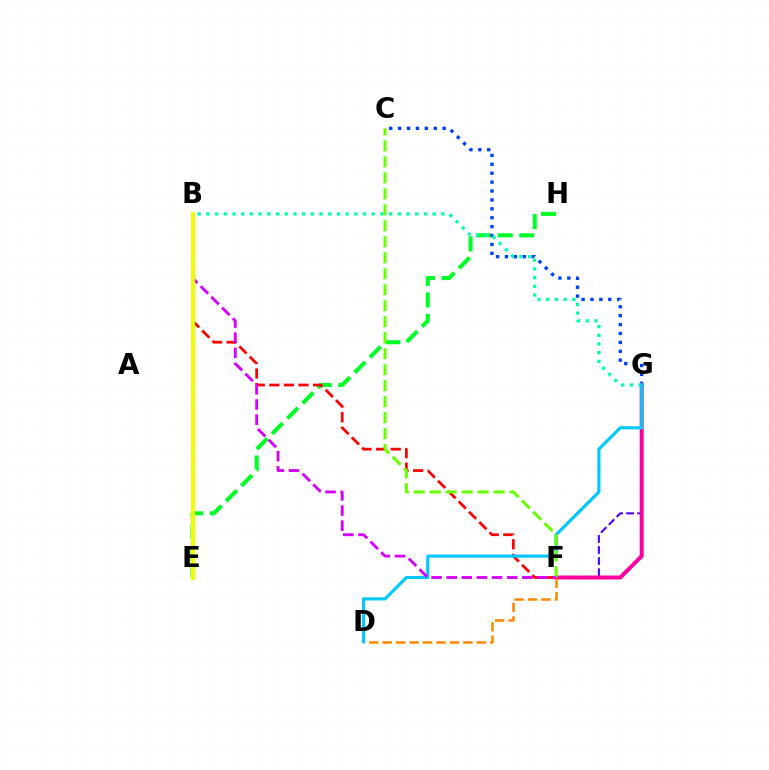{('F', 'G'): [{'color': '#4f00ff', 'line_style': 'dashed', 'thickness': 1.5}, {'color': '#ff00a0', 'line_style': 'solid', 'thickness': 2.85}], ('E', 'H'): [{'color': '#00ff27', 'line_style': 'dashed', 'thickness': 2.93}], ('C', 'G'): [{'color': '#003fff', 'line_style': 'dotted', 'thickness': 2.42}], ('B', 'F'): [{'color': '#ff0000', 'line_style': 'dashed', 'thickness': 1.98}, {'color': '#d600ff', 'line_style': 'dashed', 'thickness': 2.06}], ('D', 'F'): [{'color': '#ff8800', 'line_style': 'dashed', 'thickness': 1.83}], ('B', 'G'): [{'color': '#00ffaf', 'line_style': 'dotted', 'thickness': 2.36}], ('D', 'G'): [{'color': '#00c7ff', 'line_style': 'solid', 'thickness': 2.26}], ('C', 'F'): [{'color': '#66ff00', 'line_style': 'dashed', 'thickness': 2.17}], ('B', 'E'): [{'color': '#eeff00', 'line_style': 'solid', 'thickness': 2.96}]}